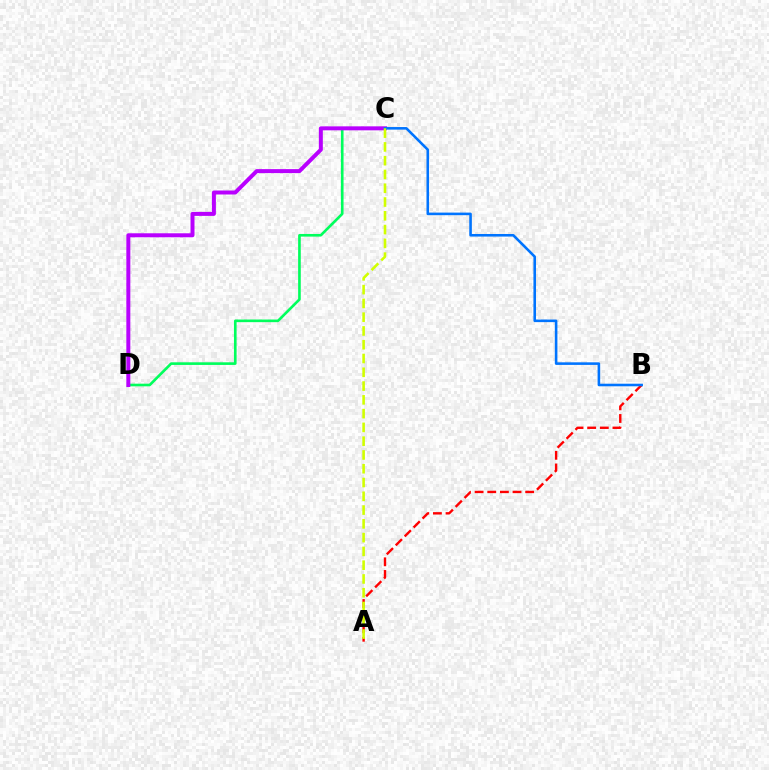{('C', 'D'): [{'color': '#00ff5c', 'line_style': 'solid', 'thickness': 1.9}, {'color': '#b900ff', 'line_style': 'solid', 'thickness': 2.87}], ('A', 'B'): [{'color': '#ff0000', 'line_style': 'dashed', 'thickness': 1.72}], ('B', 'C'): [{'color': '#0074ff', 'line_style': 'solid', 'thickness': 1.86}], ('A', 'C'): [{'color': '#d1ff00', 'line_style': 'dashed', 'thickness': 1.87}]}